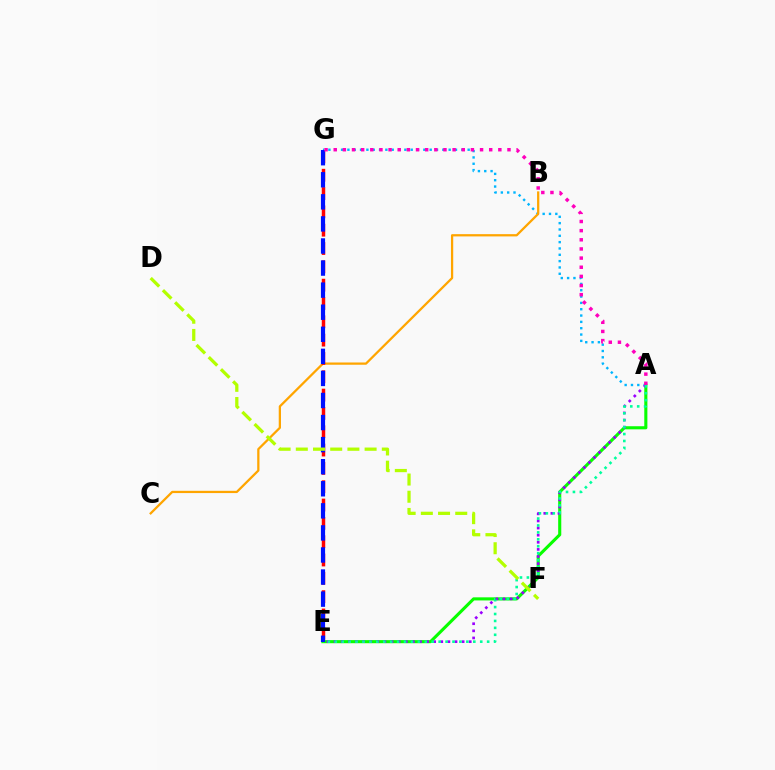{('A', 'G'): [{'color': '#00b5ff', 'line_style': 'dotted', 'thickness': 1.72}, {'color': '#ff00bd', 'line_style': 'dotted', 'thickness': 2.48}], ('B', 'C'): [{'color': '#ffa500', 'line_style': 'solid', 'thickness': 1.63}], ('E', 'G'): [{'color': '#ff0000', 'line_style': 'dashed', 'thickness': 2.49}, {'color': '#0010ff', 'line_style': 'dashed', 'thickness': 3.0}], ('A', 'E'): [{'color': '#08ff00', 'line_style': 'solid', 'thickness': 2.23}, {'color': '#9b00ff', 'line_style': 'dotted', 'thickness': 1.93}, {'color': '#00ff9d', 'line_style': 'dotted', 'thickness': 1.88}], ('D', 'F'): [{'color': '#b3ff00', 'line_style': 'dashed', 'thickness': 2.34}]}